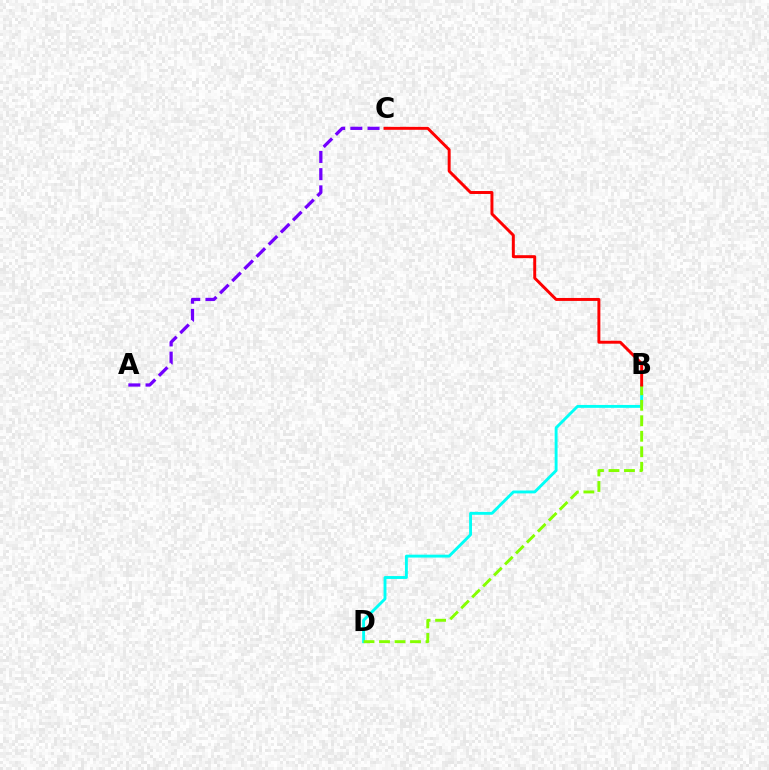{('B', 'D'): [{'color': '#00fff6', 'line_style': 'solid', 'thickness': 2.08}, {'color': '#84ff00', 'line_style': 'dashed', 'thickness': 2.1}], ('A', 'C'): [{'color': '#7200ff', 'line_style': 'dashed', 'thickness': 2.34}], ('B', 'C'): [{'color': '#ff0000', 'line_style': 'solid', 'thickness': 2.12}]}